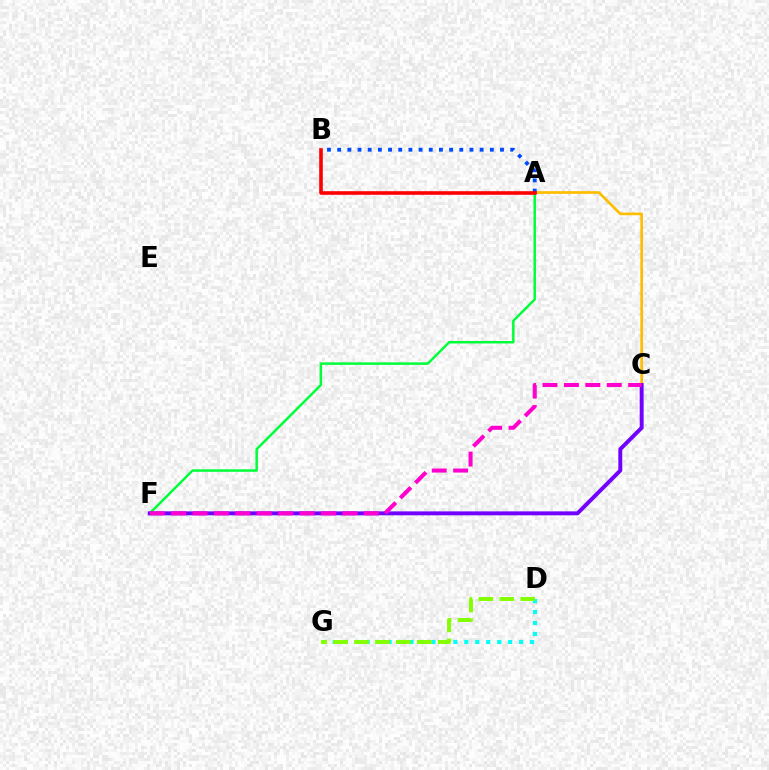{('D', 'G'): [{'color': '#00fff6', 'line_style': 'dotted', 'thickness': 2.98}, {'color': '#84ff00', 'line_style': 'dashed', 'thickness': 2.84}], ('A', 'F'): [{'color': '#00ff39', 'line_style': 'solid', 'thickness': 1.79}], ('A', 'C'): [{'color': '#ffbd00', 'line_style': 'solid', 'thickness': 1.93}], ('A', 'B'): [{'color': '#004bff', 'line_style': 'dotted', 'thickness': 2.77}, {'color': '#ff0000', 'line_style': 'solid', 'thickness': 2.6}], ('C', 'F'): [{'color': '#7200ff', 'line_style': 'solid', 'thickness': 2.83}, {'color': '#ff00cf', 'line_style': 'dashed', 'thickness': 2.91}]}